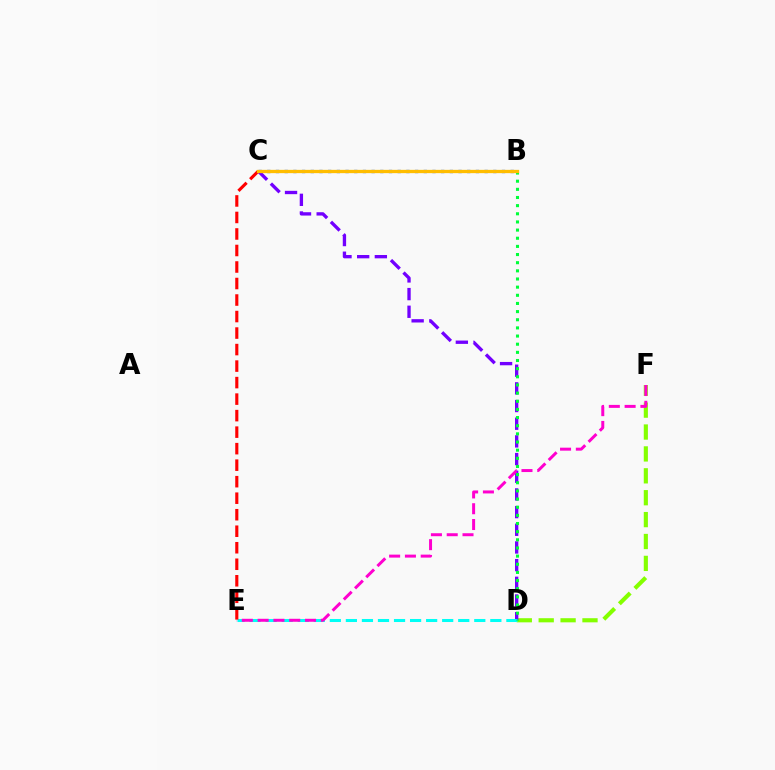{('D', 'F'): [{'color': '#84ff00', 'line_style': 'dashed', 'thickness': 2.97}], ('C', 'D'): [{'color': '#7200ff', 'line_style': 'dashed', 'thickness': 2.4}], ('D', 'E'): [{'color': '#00fff6', 'line_style': 'dashed', 'thickness': 2.18}], ('E', 'F'): [{'color': '#ff00cf', 'line_style': 'dashed', 'thickness': 2.15}], ('B', 'C'): [{'color': '#004bff', 'line_style': 'dotted', 'thickness': 2.36}, {'color': '#ffbd00', 'line_style': 'solid', 'thickness': 2.37}], ('B', 'D'): [{'color': '#00ff39', 'line_style': 'dotted', 'thickness': 2.21}], ('C', 'E'): [{'color': '#ff0000', 'line_style': 'dashed', 'thickness': 2.24}]}